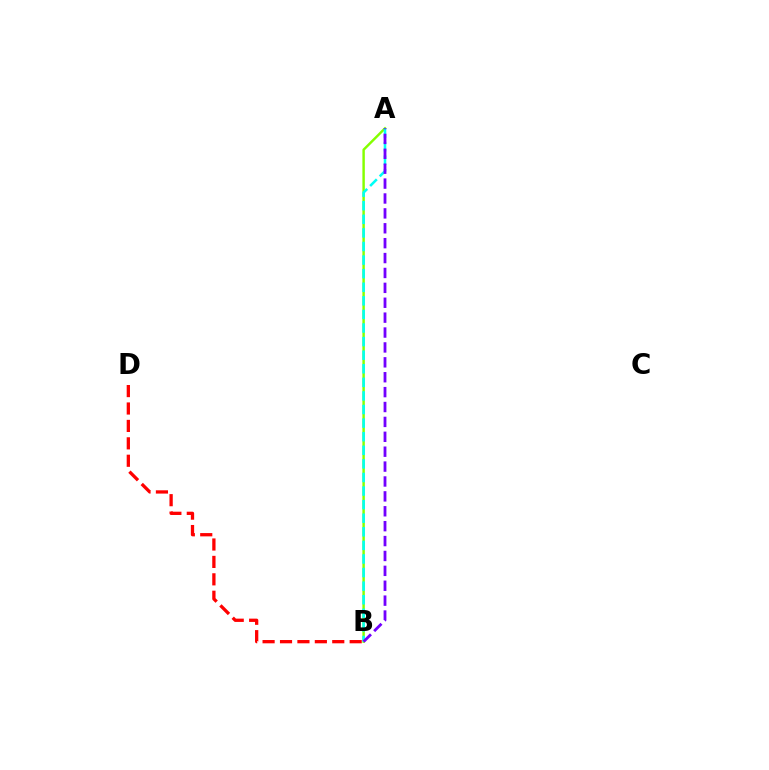{('A', 'B'): [{'color': '#84ff00', 'line_style': 'solid', 'thickness': 1.76}, {'color': '#00fff6', 'line_style': 'dashed', 'thickness': 1.85}, {'color': '#7200ff', 'line_style': 'dashed', 'thickness': 2.02}], ('B', 'D'): [{'color': '#ff0000', 'line_style': 'dashed', 'thickness': 2.37}]}